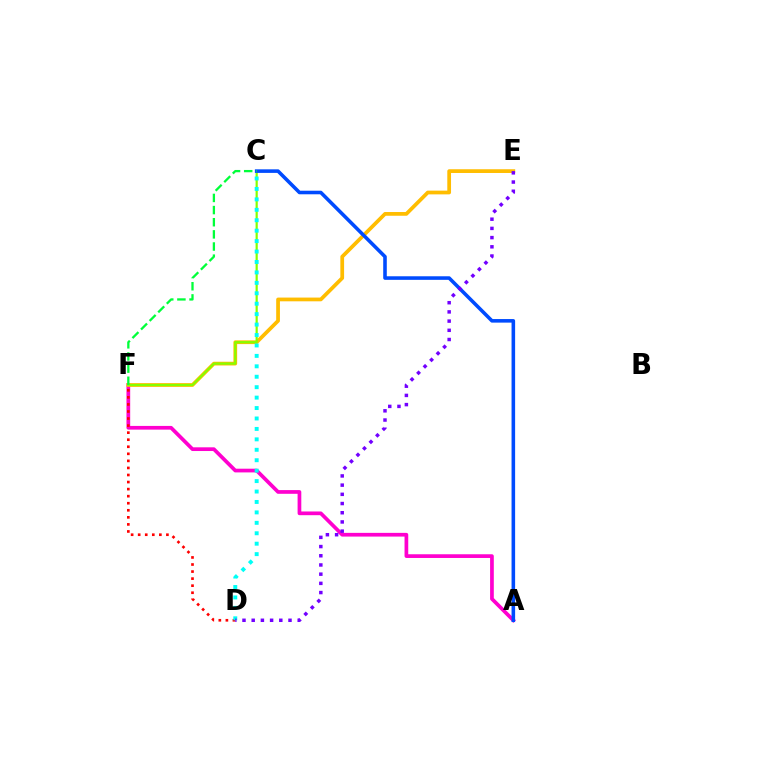{('A', 'F'): [{'color': '#ff00cf', 'line_style': 'solid', 'thickness': 2.67}], ('E', 'F'): [{'color': '#ffbd00', 'line_style': 'solid', 'thickness': 2.69}], ('D', 'F'): [{'color': '#ff0000', 'line_style': 'dotted', 'thickness': 1.92}], ('C', 'F'): [{'color': '#84ff00', 'line_style': 'solid', 'thickness': 1.58}, {'color': '#00ff39', 'line_style': 'dashed', 'thickness': 1.65}], ('A', 'C'): [{'color': '#004bff', 'line_style': 'solid', 'thickness': 2.57}], ('C', 'D'): [{'color': '#00fff6', 'line_style': 'dotted', 'thickness': 2.83}], ('D', 'E'): [{'color': '#7200ff', 'line_style': 'dotted', 'thickness': 2.5}]}